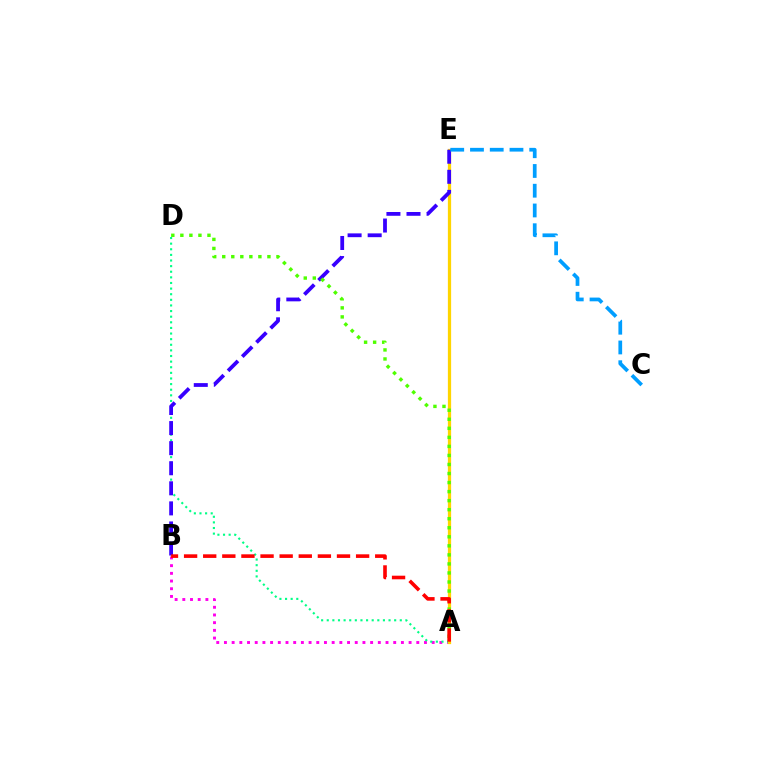{('A', 'B'): [{'color': '#ff00ed', 'line_style': 'dotted', 'thickness': 2.09}, {'color': '#ff0000', 'line_style': 'dashed', 'thickness': 2.6}], ('A', 'D'): [{'color': '#00ff86', 'line_style': 'dotted', 'thickness': 1.53}, {'color': '#4fff00', 'line_style': 'dotted', 'thickness': 2.46}], ('A', 'E'): [{'color': '#ffd500', 'line_style': 'solid', 'thickness': 2.34}], ('B', 'E'): [{'color': '#3700ff', 'line_style': 'dashed', 'thickness': 2.73}], ('C', 'E'): [{'color': '#009eff', 'line_style': 'dashed', 'thickness': 2.68}]}